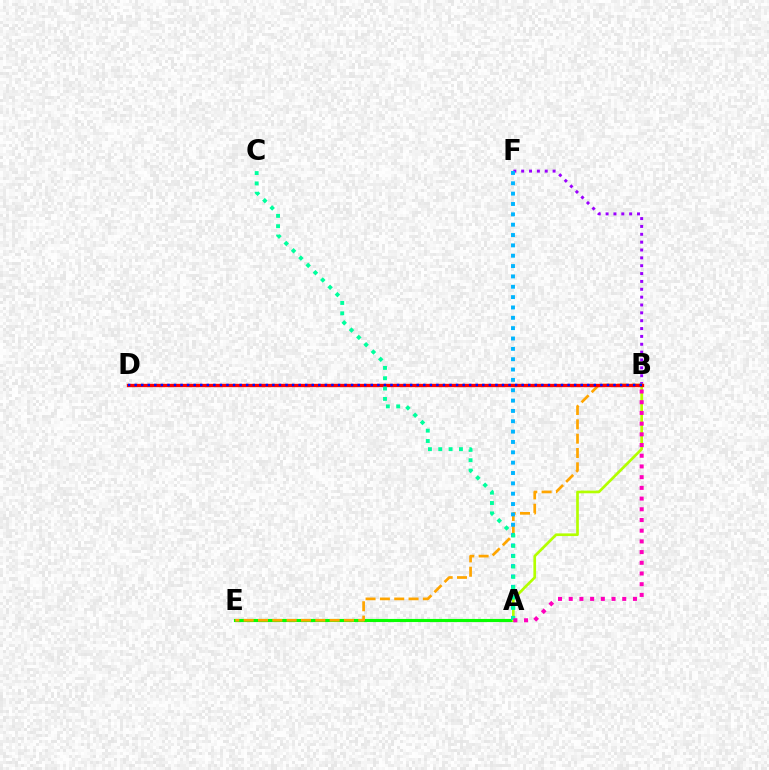{('A', 'E'): [{'color': '#08ff00', 'line_style': 'solid', 'thickness': 2.25}], ('B', 'F'): [{'color': '#9b00ff', 'line_style': 'dotted', 'thickness': 2.13}], ('A', 'B'): [{'color': '#b3ff00', 'line_style': 'solid', 'thickness': 1.93}, {'color': '#ff00bd', 'line_style': 'dotted', 'thickness': 2.91}], ('B', 'E'): [{'color': '#ffa500', 'line_style': 'dashed', 'thickness': 1.95}], ('B', 'D'): [{'color': '#ff0000', 'line_style': 'solid', 'thickness': 2.4}, {'color': '#0010ff', 'line_style': 'dotted', 'thickness': 1.78}], ('A', 'F'): [{'color': '#00b5ff', 'line_style': 'dotted', 'thickness': 2.81}], ('A', 'C'): [{'color': '#00ff9d', 'line_style': 'dotted', 'thickness': 2.81}]}